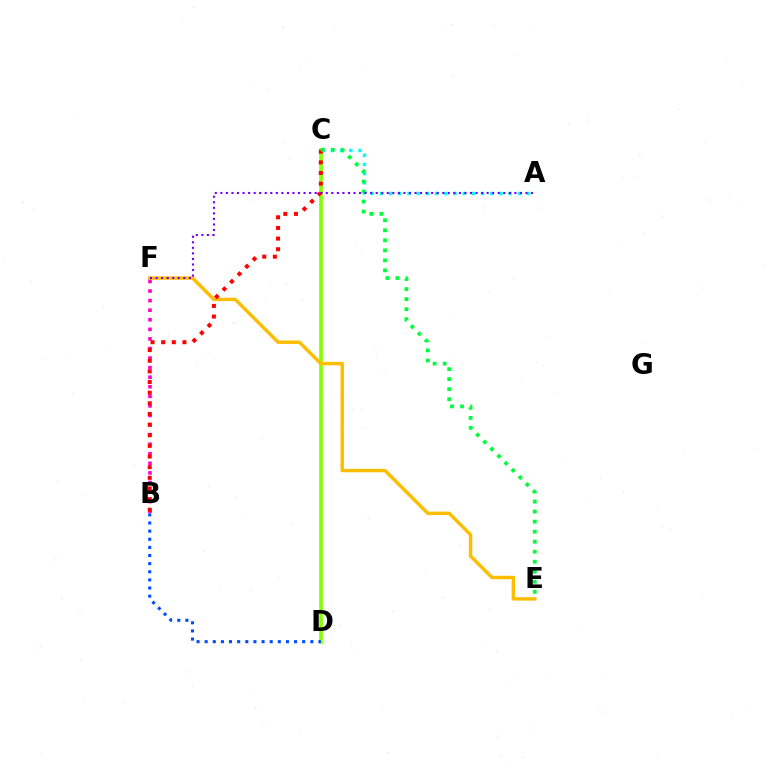{('C', 'D'): [{'color': '#84ff00', 'line_style': 'solid', 'thickness': 2.61}], ('A', 'C'): [{'color': '#00fff6', 'line_style': 'dotted', 'thickness': 2.5}], ('E', 'F'): [{'color': '#ffbd00', 'line_style': 'solid', 'thickness': 2.47}], ('B', 'F'): [{'color': '#ff00cf', 'line_style': 'dotted', 'thickness': 2.6}], ('B', 'D'): [{'color': '#004bff', 'line_style': 'dotted', 'thickness': 2.21}], ('B', 'C'): [{'color': '#ff0000', 'line_style': 'dotted', 'thickness': 2.89}], ('C', 'E'): [{'color': '#00ff39', 'line_style': 'dotted', 'thickness': 2.72}], ('A', 'F'): [{'color': '#7200ff', 'line_style': 'dotted', 'thickness': 1.51}]}